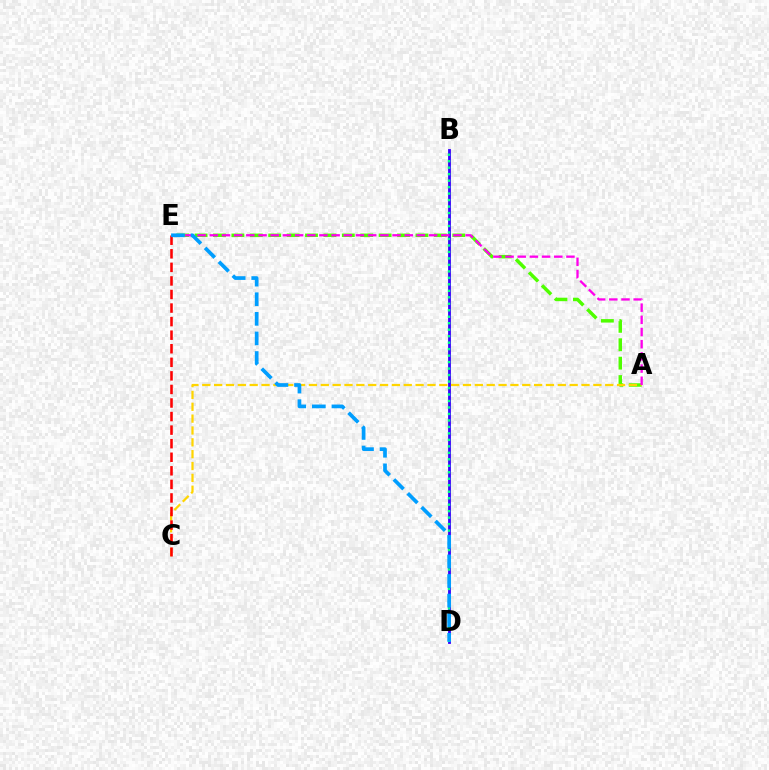{('A', 'E'): [{'color': '#4fff00', 'line_style': 'dashed', 'thickness': 2.5}, {'color': '#ff00ed', 'line_style': 'dashed', 'thickness': 1.66}], ('A', 'C'): [{'color': '#ffd500', 'line_style': 'dashed', 'thickness': 1.61}], ('B', 'D'): [{'color': '#3700ff', 'line_style': 'solid', 'thickness': 2.03}, {'color': '#00ff86', 'line_style': 'dotted', 'thickness': 1.76}], ('C', 'E'): [{'color': '#ff0000', 'line_style': 'dashed', 'thickness': 1.84}], ('D', 'E'): [{'color': '#009eff', 'line_style': 'dashed', 'thickness': 2.66}]}